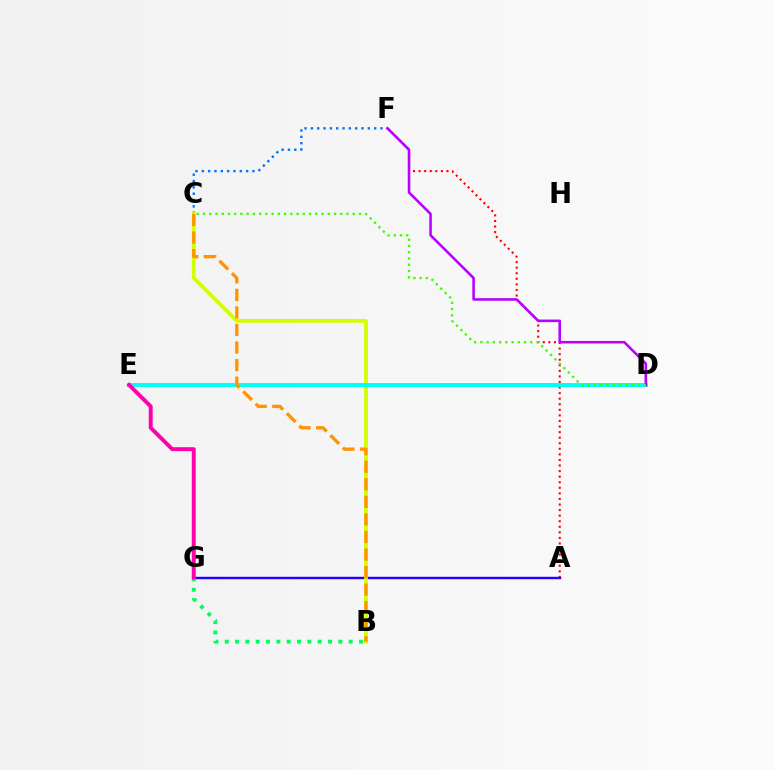{('A', 'F'): [{'color': '#ff0000', 'line_style': 'dotted', 'thickness': 1.51}], ('A', 'G'): [{'color': '#2500ff', 'line_style': 'solid', 'thickness': 1.75}], ('C', 'F'): [{'color': '#0074ff', 'line_style': 'dotted', 'thickness': 1.72}], ('B', 'C'): [{'color': '#d1ff00', 'line_style': 'solid', 'thickness': 2.69}, {'color': '#ff9400', 'line_style': 'dashed', 'thickness': 2.38}], ('B', 'G'): [{'color': '#00ff5c', 'line_style': 'dotted', 'thickness': 2.81}], ('D', 'E'): [{'color': '#00fff6', 'line_style': 'solid', 'thickness': 2.83}], ('D', 'F'): [{'color': '#b900ff', 'line_style': 'solid', 'thickness': 1.85}], ('E', 'G'): [{'color': '#ff00ac', 'line_style': 'solid', 'thickness': 2.83}], ('C', 'D'): [{'color': '#3dff00', 'line_style': 'dotted', 'thickness': 1.69}]}